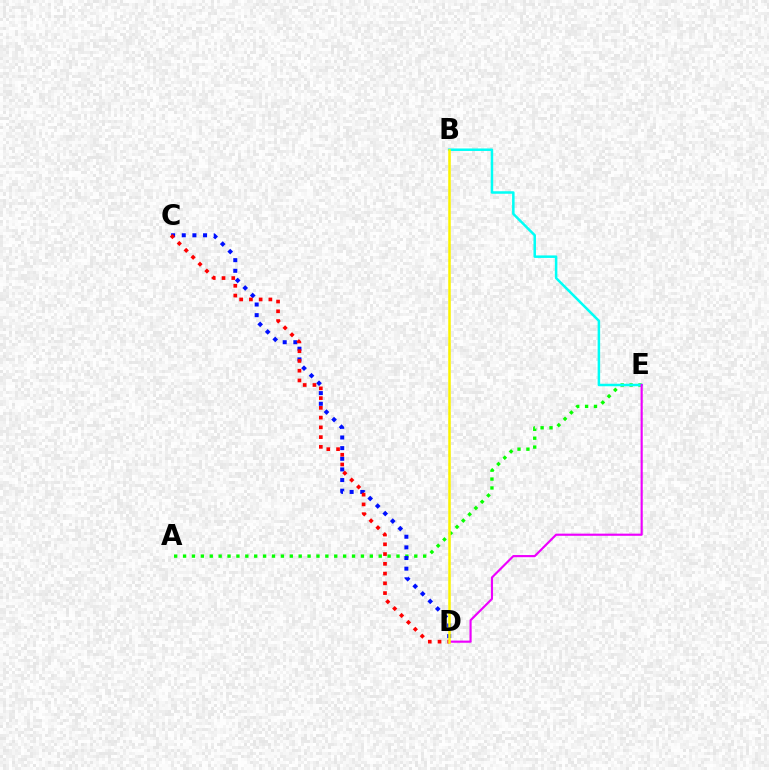{('A', 'E'): [{'color': '#08ff00', 'line_style': 'dotted', 'thickness': 2.42}], ('C', 'D'): [{'color': '#0010ff', 'line_style': 'dotted', 'thickness': 2.89}, {'color': '#ff0000', 'line_style': 'dotted', 'thickness': 2.65}], ('B', 'E'): [{'color': '#00fff6', 'line_style': 'solid', 'thickness': 1.81}], ('D', 'E'): [{'color': '#ee00ff', 'line_style': 'solid', 'thickness': 1.55}], ('B', 'D'): [{'color': '#fcf500', 'line_style': 'solid', 'thickness': 1.8}]}